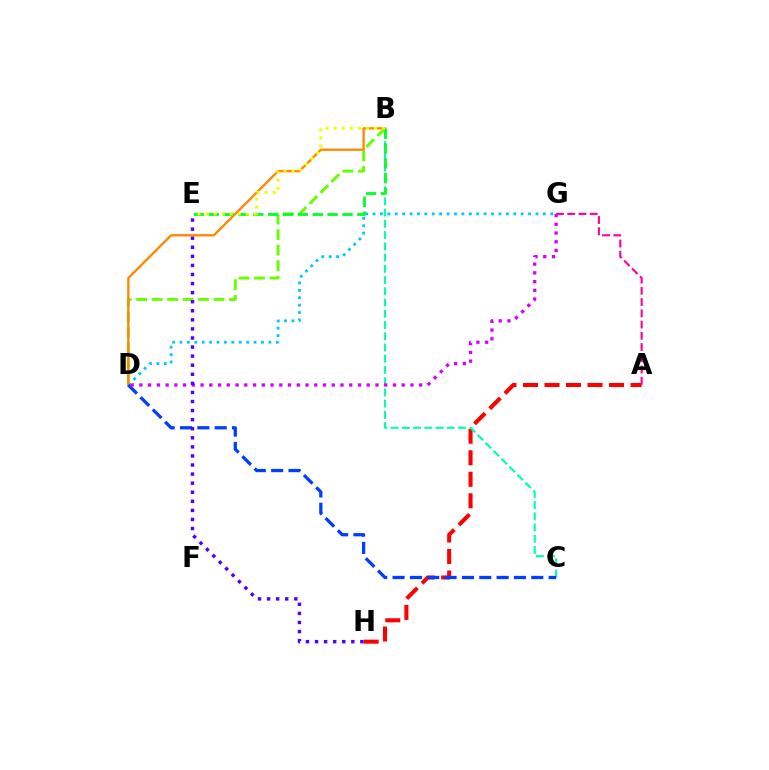{('A', 'H'): [{'color': '#ff0000', 'line_style': 'dashed', 'thickness': 2.92}], ('D', 'G'): [{'color': '#00c7ff', 'line_style': 'dotted', 'thickness': 2.01}, {'color': '#d600ff', 'line_style': 'dotted', 'thickness': 2.38}], ('B', 'C'): [{'color': '#00ffaf', 'line_style': 'dashed', 'thickness': 1.53}], ('B', 'D'): [{'color': '#66ff00', 'line_style': 'dashed', 'thickness': 2.1}, {'color': '#ff8800', 'line_style': 'solid', 'thickness': 1.68}], ('A', 'G'): [{'color': '#ff00a0', 'line_style': 'dashed', 'thickness': 1.53}], ('B', 'E'): [{'color': '#00ff27', 'line_style': 'dashed', 'thickness': 2.02}, {'color': '#eeff00', 'line_style': 'dotted', 'thickness': 2.19}], ('C', 'D'): [{'color': '#003fff', 'line_style': 'dashed', 'thickness': 2.36}], ('E', 'H'): [{'color': '#4f00ff', 'line_style': 'dotted', 'thickness': 2.46}]}